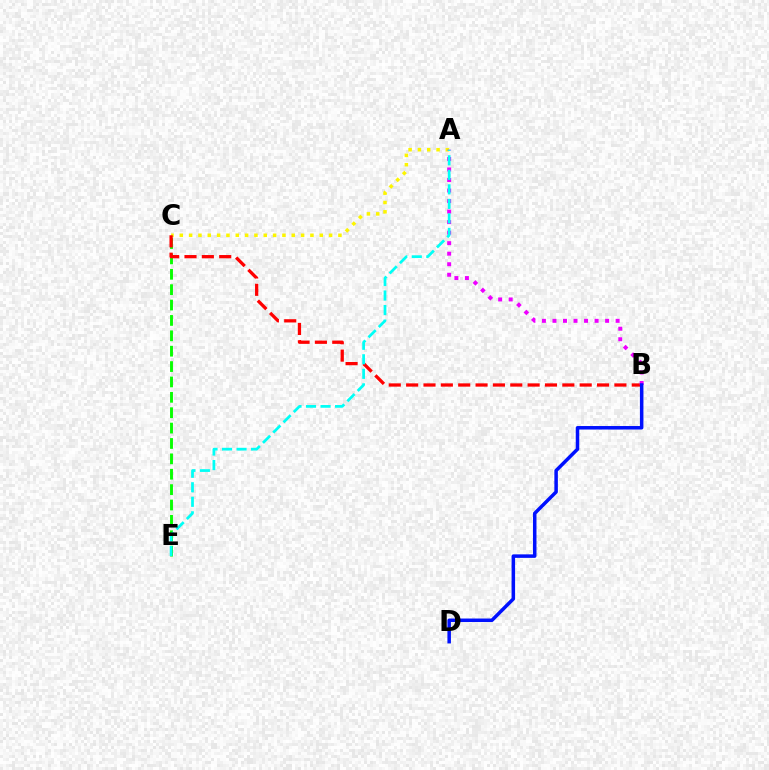{('A', 'C'): [{'color': '#fcf500', 'line_style': 'dotted', 'thickness': 2.54}], ('C', 'E'): [{'color': '#08ff00', 'line_style': 'dashed', 'thickness': 2.09}], ('B', 'C'): [{'color': '#ff0000', 'line_style': 'dashed', 'thickness': 2.36}], ('A', 'B'): [{'color': '#ee00ff', 'line_style': 'dotted', 'thickness': 2.86}], ('A', 'E'): [{'color': '#00fff6', 'line_style': 'dashed', 'thickness': 1.97}], ('B', 'D'): [{'color': '#0010ff', 'line_style': 'solid', 'thickness': 2.53}]}